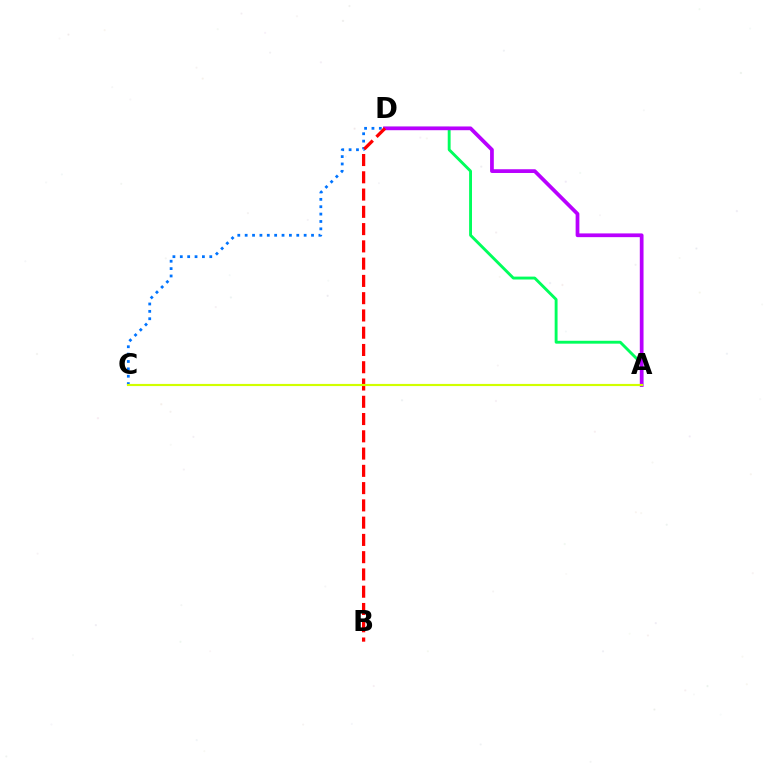{('A', 'D'): [{'color': '#00ff5c', 'line_style': 'solid', 'thickness': 2.07}, {'color': '#b900ff', 'line_style': 'solid', 'thickness': 2.69}], ('C', 'D'): [{'color': '#0074ff', 'line_style': 'dotted', 'thickness': 2.0}], ('B', 'D'): [{'color': '#ff0000', 'line_style': 'dashed', 'thickness': 2.35}], ('A', 'C'): [{'color': '#d1ff00', 'line_style': 'solid', 'thickness': 1.55}]}